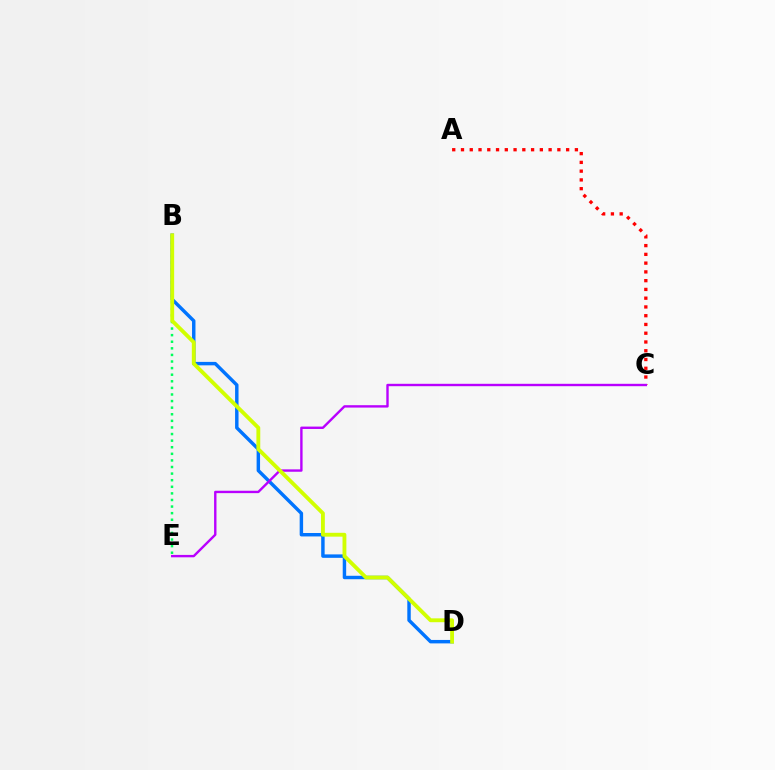{('B', 'D'): [{'color': '#0074ff', 'line_style': 'solid', 'thickness': 2.48}, {'color': '#d1ff00', 'line_style': 'solid', 'thickness': 2.77}], ('B', 'E'): [{'color': '#00ff5c', 'line_style': 'dotted', 'thickness': 1.79}], ('A', 'C'): [{'color': '#ff0000', 'line_style': 'dotted', 'thickness': 2.38}], ('C', 'E'): [{'color': '#b900ff', 'line_style': 'solid', 'thickness': 1.72}]}